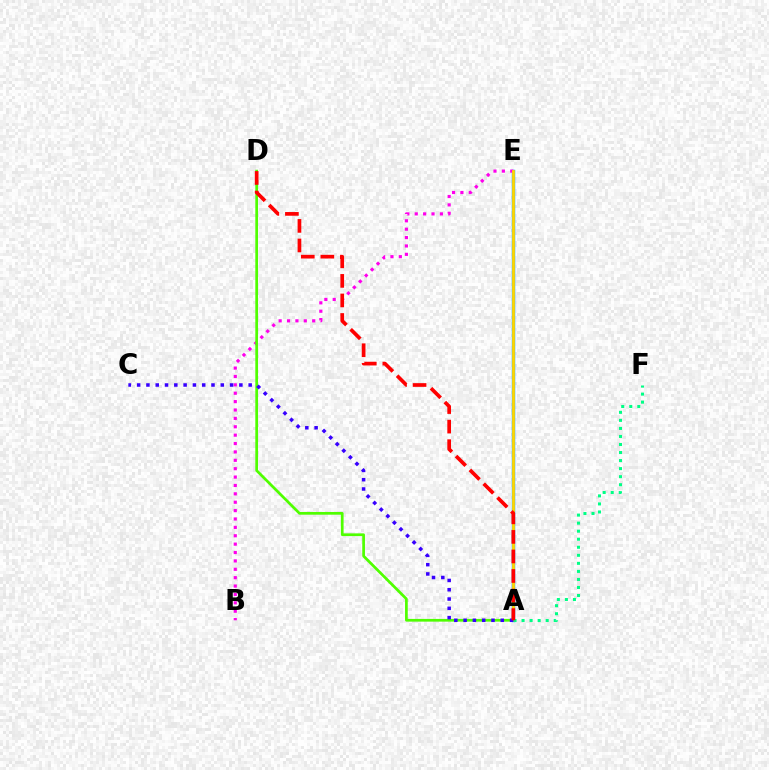{('A', 'E'): [{'color': '#009eff', 'line_style': 'solid', 'thickness': 2.46}, {'color': '#ffd500', 'line_style': 'solid', 'thickness': 2.0}], ('B', 'E'): [{'color': '#ff00ed', 'line_style': 'dotted', 'thickness': 2.28}], ('A', 'D'): [{'color': '#4fff00', 'line_style': 'solid', 'thickness': 1.96}, {'color': '#ff0000', 'line_style': 'dashed', 'thickness': 2.66}], ('A', 'F'): [{'color': '#00ff86', 'line_style': 'dotted', 'thickness': 2.19}], ('A', 'C'): [{'color': '#3700ff', 'line_style': 'dotted', 'thickness': 2.53}]}